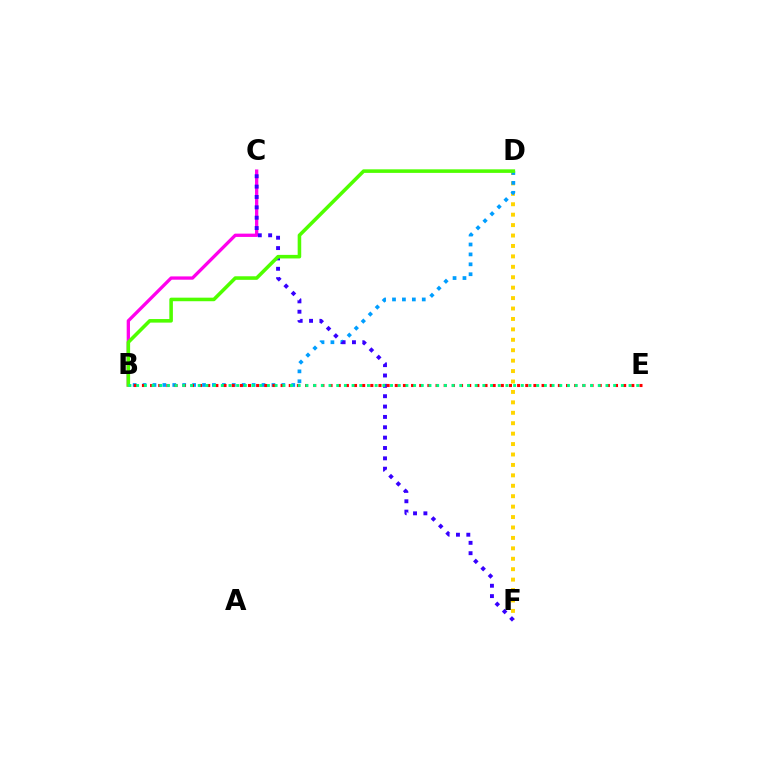{('D', 'F'): [{'color': '#ffd500', 'line_style': 'dotted', 'thickness': 2.83}], ('B', 'C'): [{'color': '#ff00ed', 'line_style': 'solid', 'thickness': 2.38}], ('B', 'D'): [{'color': '#009eff', 'line_style': 'dotted', 'thickness': 2.69}, {'color': '#4fff00', 'line_style': 'solid', 'thickness': 2.56}], ('C', 'F'): [{'color': '#3700ff', 'line_style': 'dotted', 'thickness': 2.81}], ('B', 'E'): [{'color': '#ff0000', 'line_style': 'dotted', 'thickness': 2.22}, {'color': '#00ff86', 'line_style': 'dotted', 'thickness': 2.09}]}